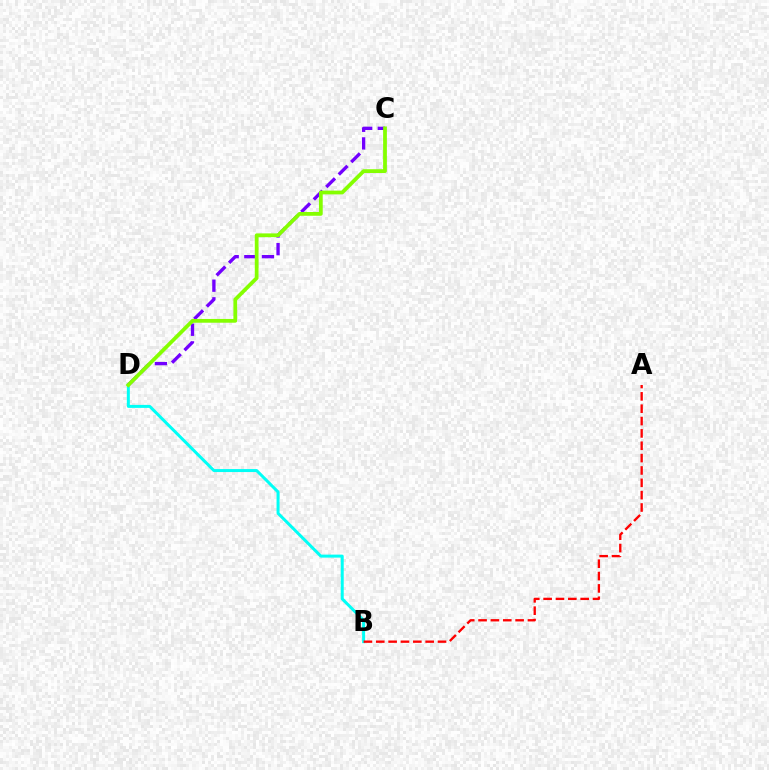{('C', 'D'): [{'color': '#7200ff', 'line_style': 'dashed', 'thickness': 2.4}, {'color': '#84ff00', 'line_style': 'solid', 'thickness': 2.71}], ('B', 'D'): [{'color': '#00fff6', 'line_style': 'solid', 'thickness': 2.16}], ('A', 'B'): [{'color': '#ff0000', 'line_style': 'dashed', 'thickness': 1.68}]}